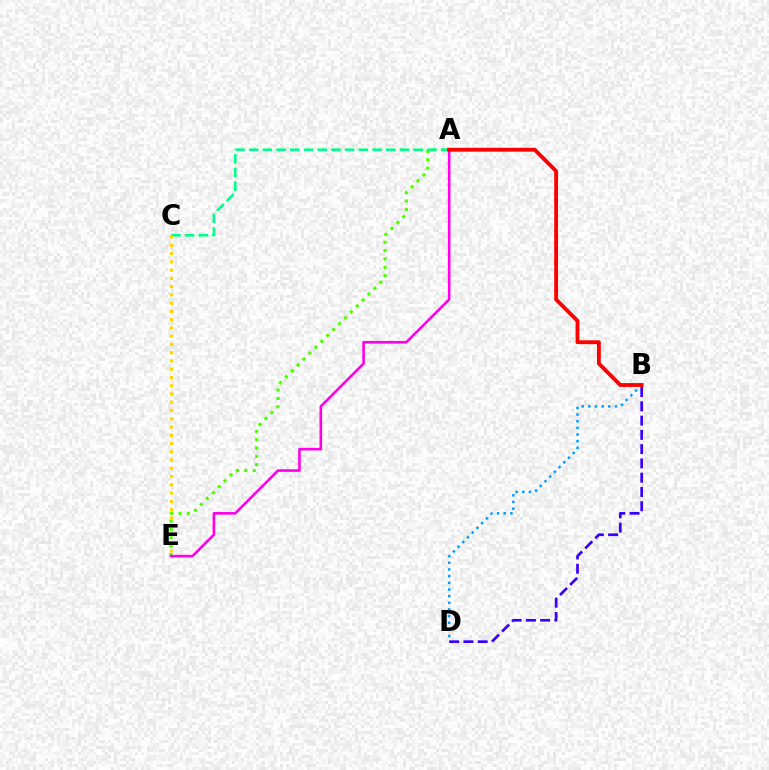{('A', 'E'): [{'color': '#4fff00', 'line_style': 'dotted', 'thickness': 2.27}, {'color': '#ff00ed', 'line_style': 'solid', 'thickness': 1.88}], ('B', 'D'): [{'color': '#009eff', 'line_style': 'dotted', 'thickness': 1.81}, {'color': '#3700ff', 'line_style': 'dashed', 'thickness': 1.94}], ('A', 'C'): [{'color': '#00ff86', 'line_style': 'dashed', 'thickness': 1.86}], ('C', 'E'): [{'color': '#ffd500', 'line_style': 'dotted', 'thickness': 2.24}], ('A', 'B'): [{'color': '#ff0000', 'line_style': 'solid', 'thickness': 2.76}]}